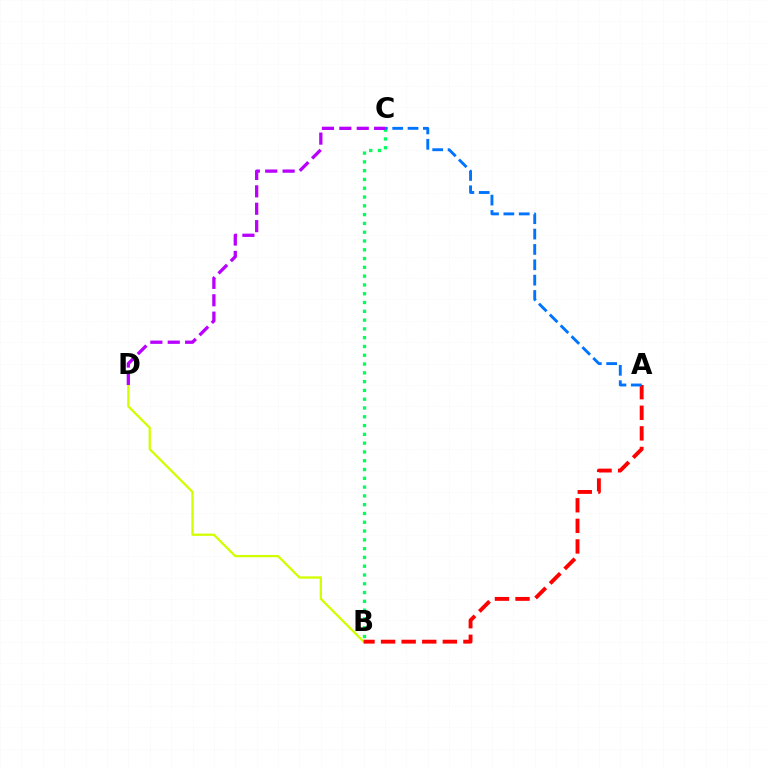{('B', 'C'): [{'color': '#00ff5c', 'line_style': 'dotted', 'thickness': 2.39}], ('B', 'D'): [{'color': '#d1ff00', 'line_style': 'solid', 'thickness': 1.64}], ('A', 'B'): [{'color': '#ff0000', 'line_style': 'dashed', 'thickness': 2.8}], ('A', 'C'): [{'color': '#0074ff', 'line_style': 'dashed', 'thickness': 2.09}], ('C', 'D'): [{'color': '#b900ff', 'line_style': 'dashed', 'thickness': 2.36}]}